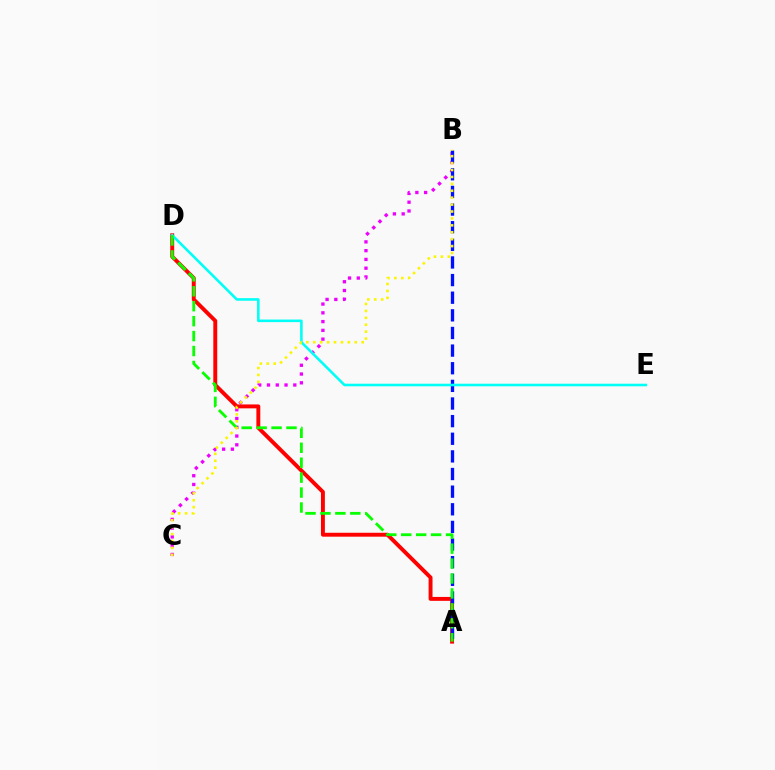{('B', 'C'): [{'color': '#ee00ff', 'line_style': 'dotted', 'thickness': 2.38}, {'color': '#fcf500', 'line_style': 'dotted', 'thickness': 1.88}], ('A', 'D'): [{'color': '#ff0000', 'line_style': 'solid', 'thickness': 2.82}, {'color': '#08ff00', 'line_style': 'dashed', 'thickness': 2.03}], ('A', 'B'): [{'color': '#0010ff', 'line_style': 'dashed', 'thickness': 2.4}], ('D', 'E'): [{'color': '#00fff6', 'line_style': 'solid', 'thickness': 1.86}]}